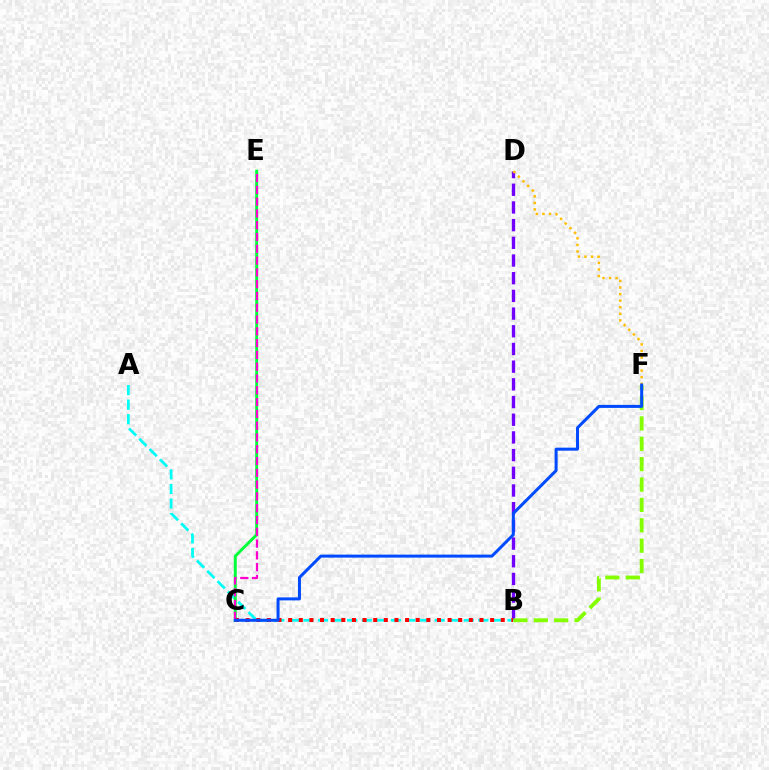{('B', 'D'): [{'color': '#7200ff', 'line_style': 'dashed', 'thickness': 2.4}], ('D', 'F'): [{'color': '#ffbd00', 'line_style': 'dotted', 'thickness': 1.78}], ('A', 'B'): [{'color': '#00fff6', 'line_style': 'dashed', 'thickness': 1.98}], ('C', 'E'): [{'color': '#00ff39', 'line_style': 'solid', 'thickness': 2.11}, {'color': '#ff00cf', 'line_style': 'dashed', 'thickness': 1.6}], ('B', 'F'): [{'color': '#84ff00', 'line_style': 'dashed', 'thickness': 2.77}], ('B', 'C'): [{'color': '#ff0000', 'line_style': 'dotted', 'thickness': 2.89}], ('C', 'F'): [{'color': '#004bff', 'line_style': 'solid', 'thickness': 2.17}]}